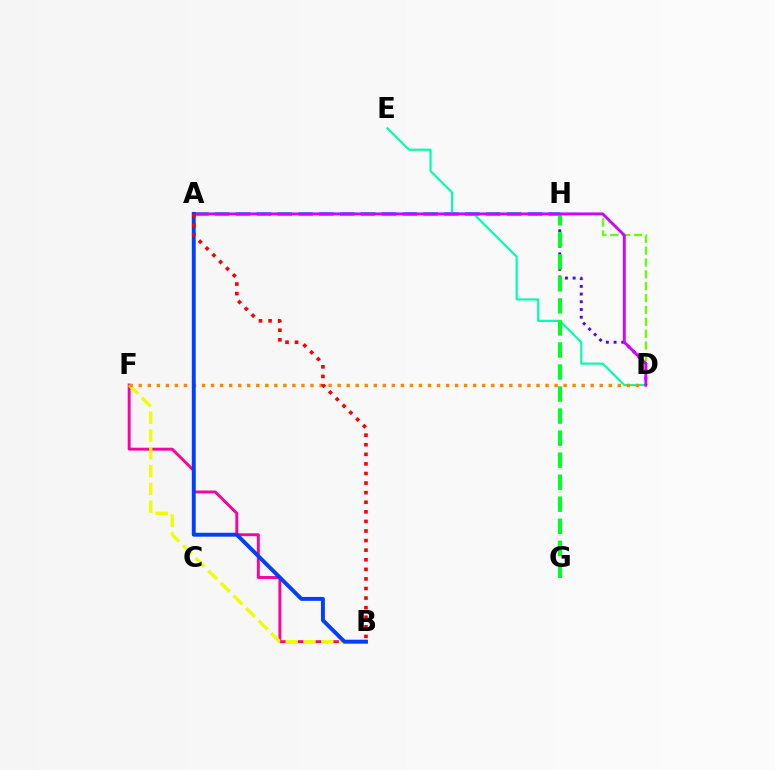{('B', 'F'): [{'color': '#ff00a0', 'line_style': 'solid', 'thickness': 2.09}, {'color': '#eeff00', 'line_style': 'dashed', 'thickness': 2.41}], ('D', 'E'): [{'color': '#00ffaf', 'line_style': 'solid', 'thickness': 1.55}], ('D', 'F'): [{'color': '#ff8800', 'line_style': 'dotted', 'thickness': 2.46}], ('A', 'H'): [{'color': '#00c7ff', 'line_style': 'dashed', 'thickness': 2.83}], ('D', 'H'): [{'color': '#4f00ff', 'line_style': 'dotted', 'thickness': 2.1}, {'color': '#66ff00', 'line_style': 'dashed', 'thickness': 1.61}], ('G', 'H'): [{'color': '#00ff27', 'line_style': 'dashed', 'thickness': 2.99}], ('A', 'D'): [{'color': '#d600ff', 'line_style': 'solid', 'thickness': 2.06}], ('A', 'B'): [{'color': '#003fff', 'line_style': 'solid', 'thickness': 2.81}, {'color': '#ff0000', 'line_style': 'dotted', 'thickness': 2.6}]}